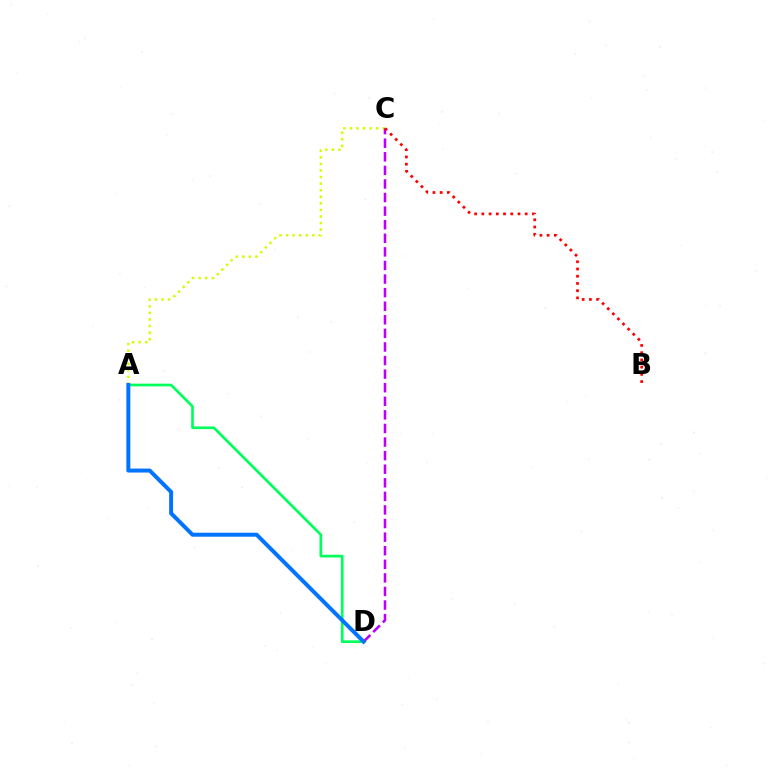{('A', 'C'): [{'color': '#d1ff00', 'line_style': 'dotted', 'thickness': 1.78}], ('C', 'D'): [{'color': '#b900ff', 'line_style': 'dashed', 'thickness': 1.85}], ('B', 'C'): [{'color': '#ff0000', 'line_style': 'dotted', 'thickness': 1.96}], ('A', 'D'): [{'color': '#00ff5c', 'line_style': 'solid', 'thickness': 1.94}, {'color': '#0074ff', 'line_style': 'solid', 'thickness': 2.86}]}